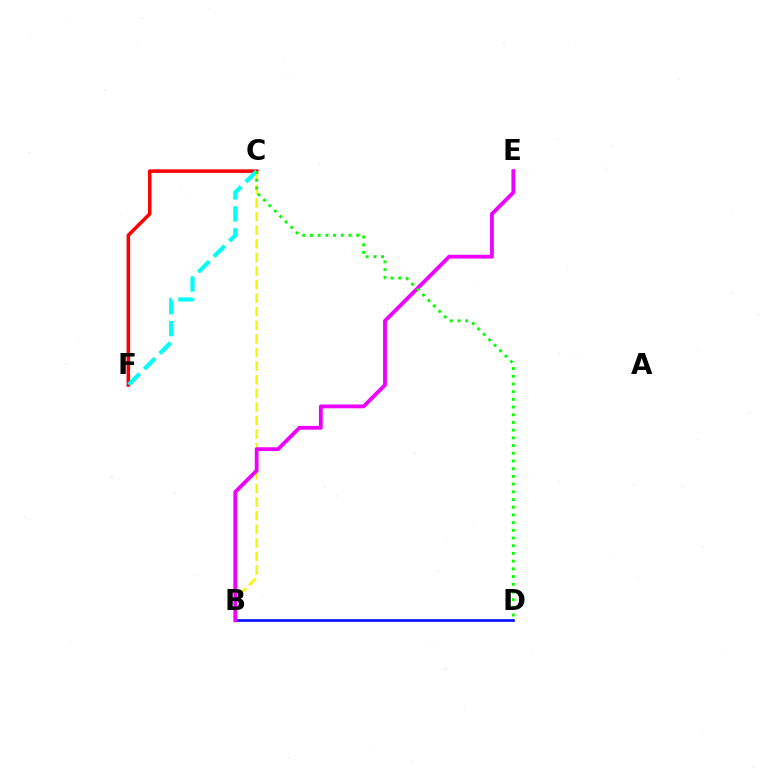{('C', 'F'): [{'color': '#ff0000', 'line_style': 'solid', 'thickness': 2.54}, {'color': '#00fff6', 'line_style': 'dashed', 'thickness': 2.99}], ('B', 'C'): [{'color': '#fcf500', 'line_style': 'dashed', 'thickness': 1.85}], ('B', 'D'): [{'color': '#0010ff', 'line_style': 'solid', 'thickness': 1.93}], ('B', 'E'): [{'color': '#ee00ff', 'line_style': 'solid', 'thickness': 2.75}], ('C', 'D'): [{'color': '#08ff00', 'line_style': 'dotted', 'thickness': 2.09}]}